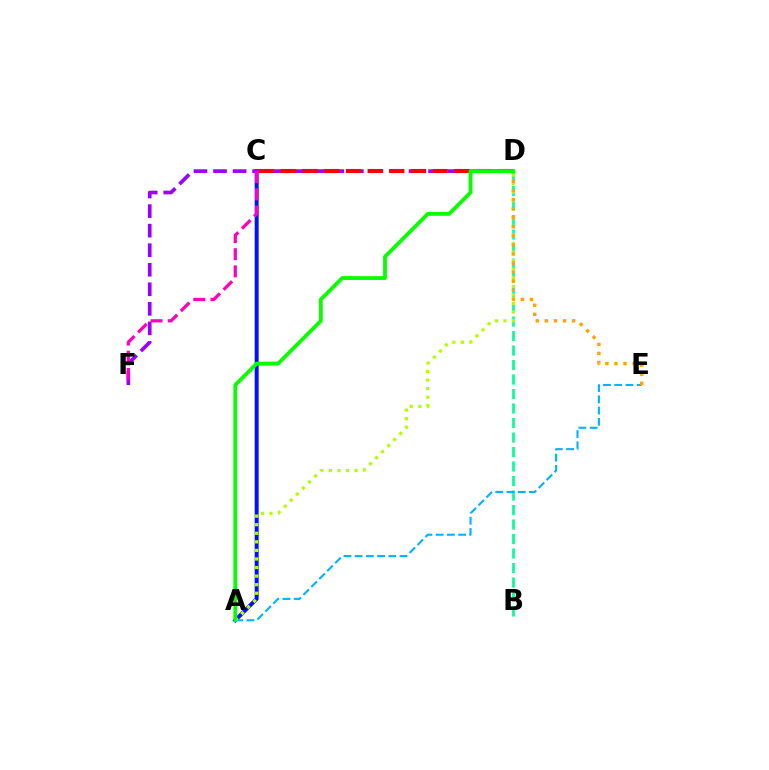{('A', 'C'): [{'color': '#0010ff', 'line_style': 'solid', 'thickness': 2.84}], ('B', 'D'): [{'color': '#00ff9d', 'line_style': 'dashed', 'thickness': 1.97}], ('D', 'F'): [{'color': '#9b00ff', 'line_style': 'dashed', 'thickness': 2.66}], ('A', 'E'): [{'color': '#00b5ff', 'line_style': 'dashed', 'thickness': 1.53}], ('C', 'D'): [{'color': '#ff0000', 'line_style': 'dashed', 'thickness': 2.95}], ('A', 'D'): [{'color': '#b3ff00', 'line_style': 'dotted', 'thickness': 2.33}, {'color': '#08ff00', 'line_style': 'solid', 'thickness': 2.75}], ('C', 'F'): [{'color': '#ff00bd', 'line_style': 'dashed', 'thickness': 2.33}], ('D', 'E'): [{'color': '#ffa500', 'line_style': 'dotted', 'thickness': 2.47}]}